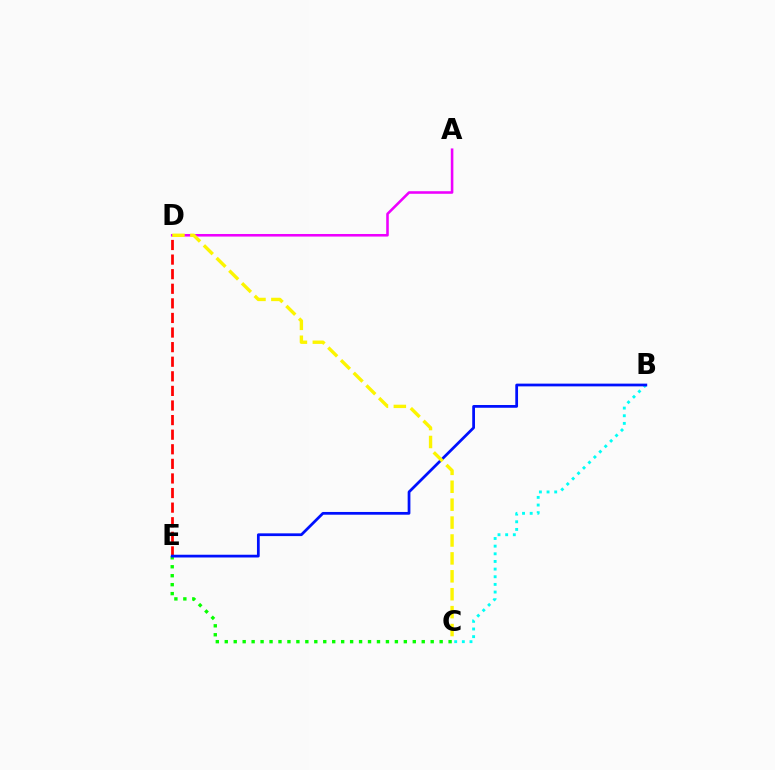{('B', 'C'): [{'color': '#00fff6', 'line_style': 'dotted', 'thickness': 2.08}], ('C', 'E'): [{'color': '#08ff00', 'line_style': 'dotted', 'thickness': 2.43}], ('D', 'E'): [{'color': '#ff0000', 'line_style': 'dashed', 'thickness': 1.98}], ('B', 'E'): [{'color': '#0010ff', 'line_style': 'solid', 'thickness': 1.98}], ('A', 'D'): [{'color': '#ee00ff', 'line_style': 'solid', 'thickness': 1.85}], ('C', 'D'): [{'color': '#fcf500', 'line_style': 'dashed', 'thickness': 2.43}]}